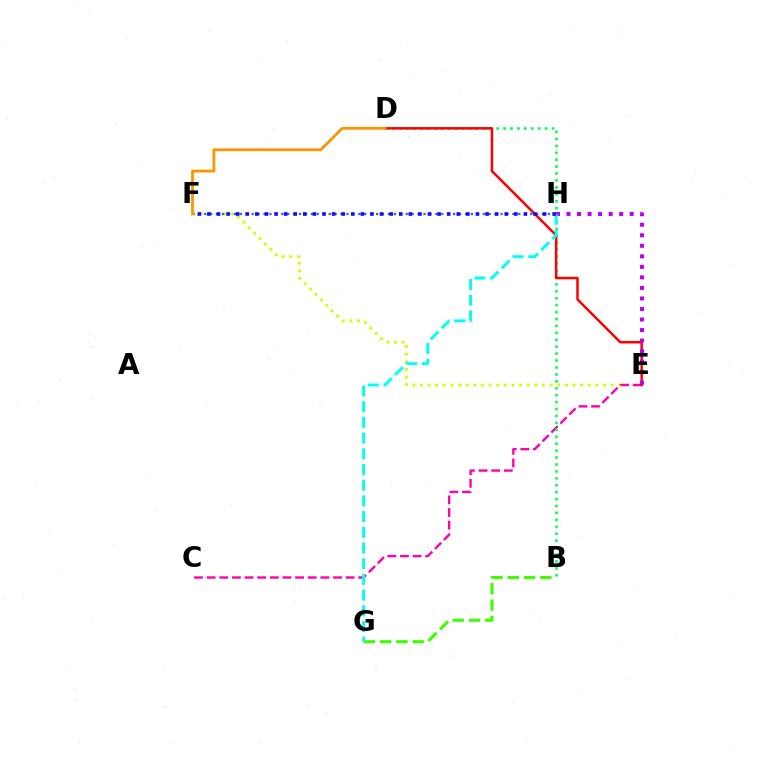{('B', 'G'): [{'color': '#3dff00', 'line_style': 'dashed', 'thickness': 2.21}], ('E', 'F'): [{'color': '#d1ff00', 'line_style': 'dotted', 'thickness': 2.07}], ('C', 'E'): [{'color': '#ff00ac', 'line_style': 'dashed', 'thickness': 1.72}], ('F', 'H'): [{'color': '#0074ff', 'line_style': 'dotted', 'thickness': 1.61}, {'color': '#2500ff', 'line_style': 'dotted', 'thickness': 2.61}], ('B', 'D'): [{'color': '#00ff5c', 'line_style': 'dotted', 'thickness': 1.88}], ('D', 'E'): [{'color': '#ff0000', 'line_style': 'solid', 'thickness': 1.8}], ('D', 'F'): [{'color': '#ff9400', 'line_style': 'solid', 'thickness': 2.02}], ('E', 'H'): [{'color': '#b900ff', 'line_style': 'dotted', 'thickness': 2.86}], ('G', 'H'): [{'color': '#00fff6', 'line_style': 'dashed', 'thickness': 2.13}]}